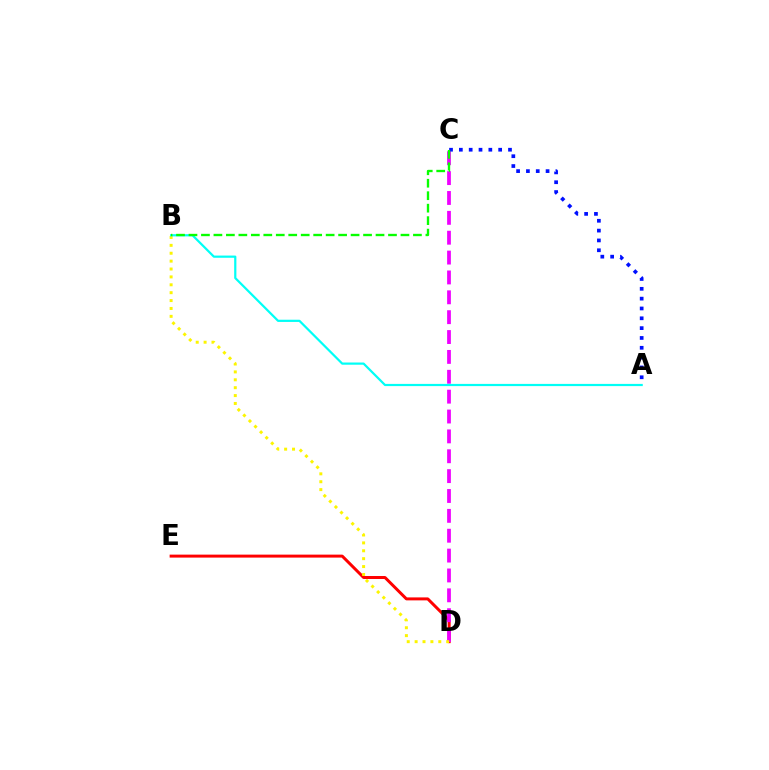{('D', 'E'): [{'color': '#ff0000', 'line_style': 'solid', 'thickness': 2.14}], ('C', 'D'): [{'color': '#ee00ff', 'line_style': 'dashed', 'thickness': 2.7}], ('A', 'C'): [{'color': '#0010ff', 'line_style': 'dotted', 'thickness': 2.67}], ('B', 'D'): [{'color': '#fcf500', 'line_style': 'dotted', 'thickness': 2.14}], ('A', 'B'): [{'color': '#00fff6', 'line_style': 'solid', 'thickness': 1.59}], ('B', 'C'): [{'color': '#08ff00', 'line_style': 'dashed', 'thickness': 1.69}]}